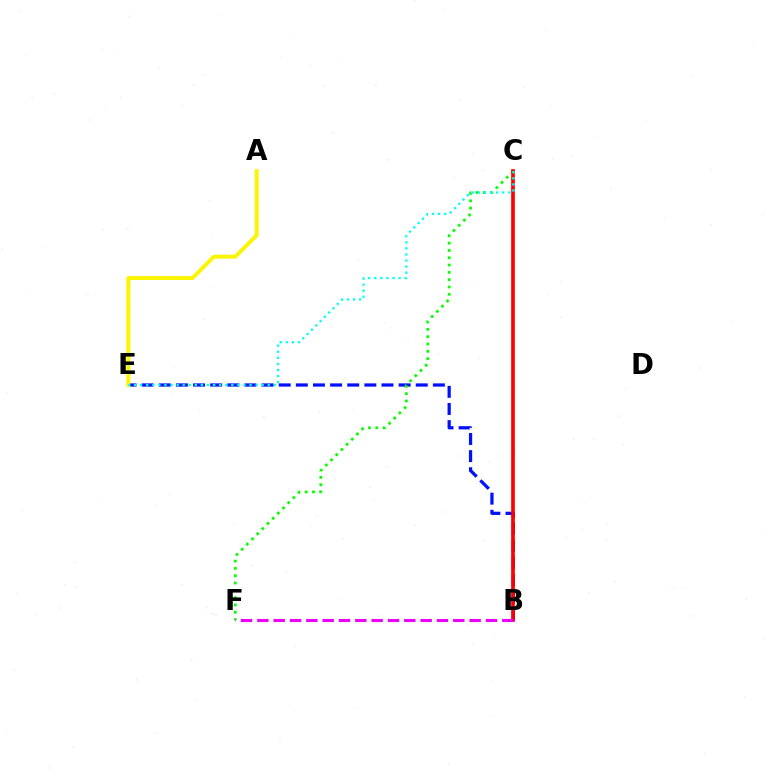{('B', 'E'): [{'color': '#0010ff', 'line_style': 'dashed', 'thickness': 2.33}], ('C', 'F'): [{'color': '#08ff00', 'line_style': 'dotted', 'thickness': 1.99}], ('A', 'E'): [{'color': '#fcf500', 'line_style': 'solid', 'thickness': 2.82}], ('B', 'C'): [{'color': '#ff0000', 'line_style': 'solid', 'thickness': 2.64}], ('C', 'E'): [{'color': '#00fff6', 'line_style': 'dotted', 'thickness': 1.65}], ('B', 'F'): [{'color': '#ee00ff', 'line_style': 'dashed', 'thickness': 2.22}]}